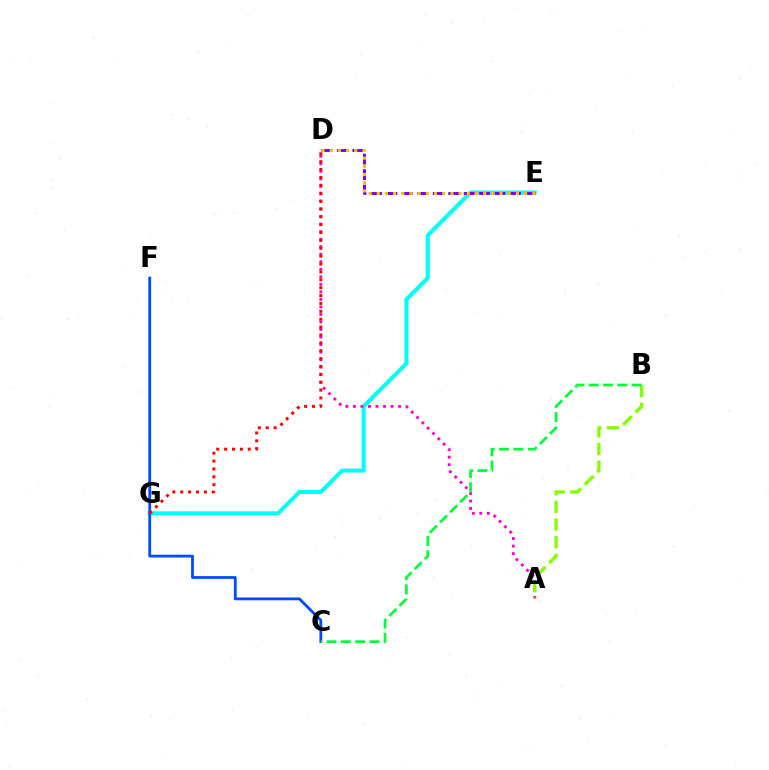{('E', 'G'): [{'color': '#00fff6', 'line_style': 'solid', 'thickness': 2.9}], ('A', 'D'): [{'color': '#ff00cf', 'line_style': 'dotted', 'thickness': 2.05}], ('A', 'B'): [{'color': '#84ff00', 'line_style': 'dashed', 'thickness': 2.39}], ('C', 'F'): [{'color': '#004bff', 'line_style': 'solid', 'thickness': 2.01}], ('D', 'E'): [{'color': '#7200ff', 'line_style': 'dashed', 'thickness': 2.1}, {'color': '#ffbd00', 'line_style': 'dotted', 'thickness': 2.22}], ('B', 'C'): [{'color': '#00ff39', 'line_style': 'dashed', 'thickness': 1.94}], ('D', 'G'): [{'color': '#ff0000', 'line_style': 'dotted', 'thickness': 2.14}]}